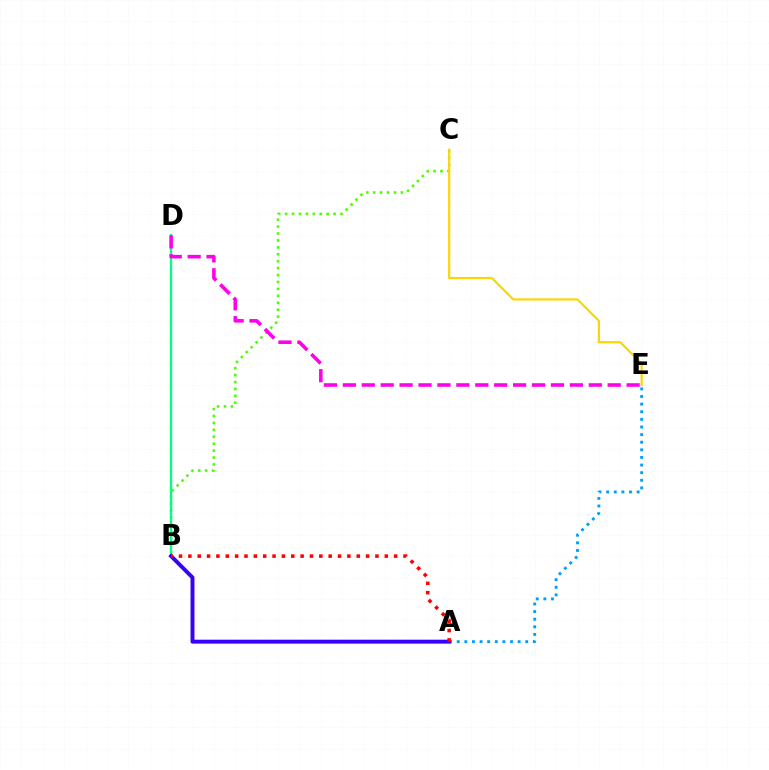{('B', 'C'): [{'color': '#4fff00', 'line_style': 'dotted', 'thickness': 1.88}], ('B', 'D'): [{'color': '#00ff86', 'line_style': 'solid', 'thickness': 1.68}], ('C', 'E'): [{'color': '#ffd500', 'line_style': 'solid', 'thickness': 1.57}], ('A', 'E'): [{'color': '#009eff', 'line_style': 'dotted', 'thickness': 2.07}], ('A', 'B'): [{'color': '#3700ff', 'line_style': 'solid', 'thickness': 2.83}, {'color': '#ff0000', 'line_style': 'dotted', 'thickness': 2.54}], ('D', 'E'): [{'color': '#ff00ed', 'line_style': 'dashed', 'thickness': 2.57}]}